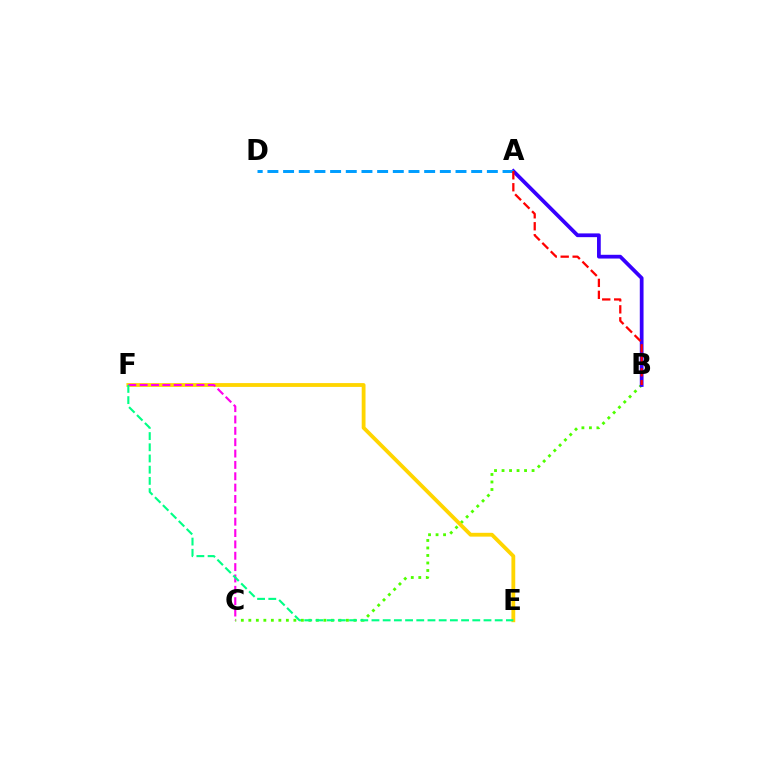{('B', 'C'): [{'color': '#4fff00', 'line_style': 'dotted', 'thickness': 2.04}], ('E', 'F'): [{'color': '#ffd500', 'line_style': 'solid', 'thickness': 2.75}, {'color': '#00ff86', 'line_style': 'dashed', 'thickness': 1.52}], ('C', 'F'): [{'color': '#ff00ed', 'line_style': 'dashed', 'thickness': 1.54}], ('A', 'B'): [{'color': '#3700ff', 'line_style': 'solid', 'thickness': 2.7}, {'color': '#ff0000', 'line_style': 'dashed', 'thickness': 1.63}], ('A', 'D'): [{'color': '#009eff', 'line_style': 'dashed', 'thickness': 2.13}]}